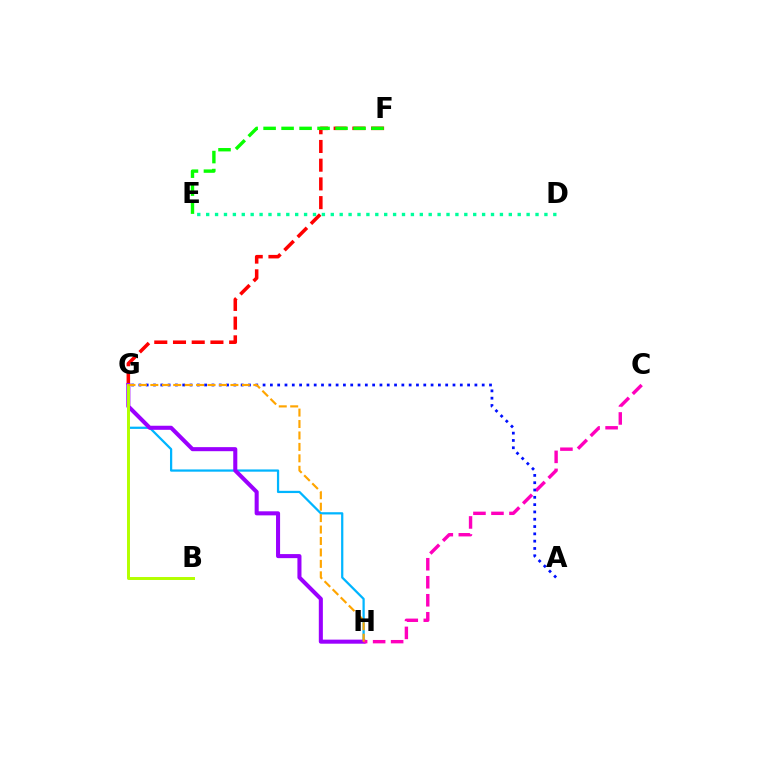{('F', 'G'): [{'color': '#ff0000', 'line_style': 'dashed', 'thickness': 2.54}], ('E', 'F'): [{'color': '#08ff00', 'line_style': 'dashed', 'thickness': 2.44}], ('G', 'H'): [{'color': '#00b5ff', 'line_style': 'solid', 'thickness': 1.62}, {'color': '#9b00ff', 'line_style': 'solid', 'thickness': 2.92}, {'color': '#ffa500', 'line_style': 'dashed', 'thickness': 1.55}], ('B', 'G'): [{'color': '#b3ff00', 'line_style': 'solid', 'thickness': 2.14}], ('C', 'H'): [{'color': '#ff00bd', 'line_style': 'dashed', 'thickness': 2.45}], ('A', 'G'): [{'color': '#0010ff', 'line_style': 'dotted', 'thickness': 1.98}], ('D', 'E'): [{'color': '#00ff9d', 'line_style': 'dotted', 'thickness': 2.42}]}